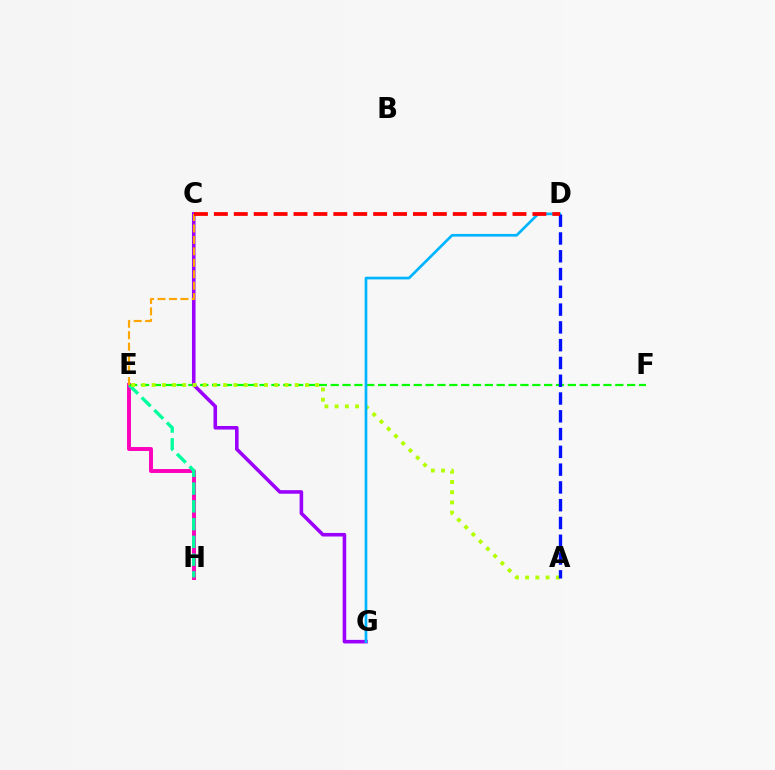{('E', 'H'): [{'color': '#ff00bd', 'line_style': 'solid', 'thickness': 2.83}, {'color': '#00ff9d', 'line_style': 'dashed', 'thickness': 2.41}], ('E', 'F'): [{'color': '#08ff00', 'line_style': 'dashed', 'thickness': 1.61}], ('C', 'G'): [{'color': '#9b00ff', 'line_style': 'solid', 'thickness': 2.57}], ('A', 'E'): [{'color': '#b3ff00', 'line_style': 'dotted', 'thickness': 2.78}], ('D', 'G'): [{'color': '#00b5ff', 'line_style': 'solid', 'thickness': 1.94}], ('C', 'E'): [{'color': '#ffa500', 'line_style': 'dashed', 'thickness': 1.56}], ('A', 'D'): [{'color': '#0010ff', 'line_style': 'dashed', 'thickness': 2.42}], ('C', 'D'): [{'color': '#ff0000', 'line_style': 'dashed', 'thickness': 2.7}]}